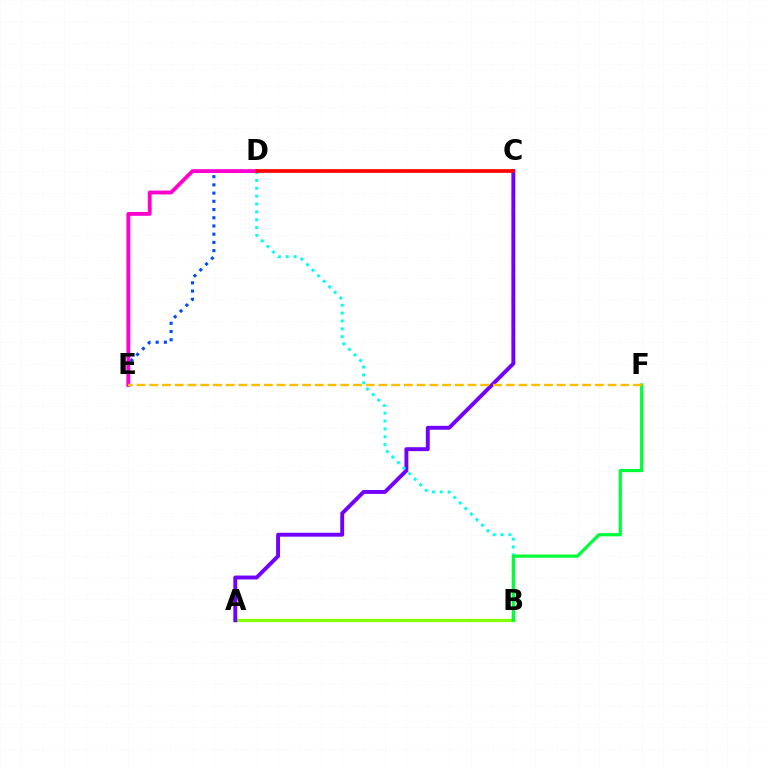{('A', 'B'): [{'color': '#84ff00', 'line_style': 'solid', 'thickness': 2.33}], ('A', 'C'): [{'color': '#7200ff', 'line_style': 'solid', 'thickness': 2.81}], ('B', 'D'): [{'color': '#00fff6', 'line_style': 'dotted', 'thickness': 2.13}], ('D', 'E'): [{'color': '#004bff', 'line_style': 'dotted', 'thickness': 2.23}, {'color': '#ff00cf', 'line_style': 'solid', 'thickness': 2.76}], ('B', 'F'): [{'color': '#00ff39', 'line_style': 'solid', 'thickness': 2.32}], ('C', 'D'): [{'color': '#ff0000', 'line_style': 'solid', 'thickness': 2.65}], ('E', 'F'): [{'color': '#ffbd00', 'line_style': 'dashed', 'thickness': 1.73}]}